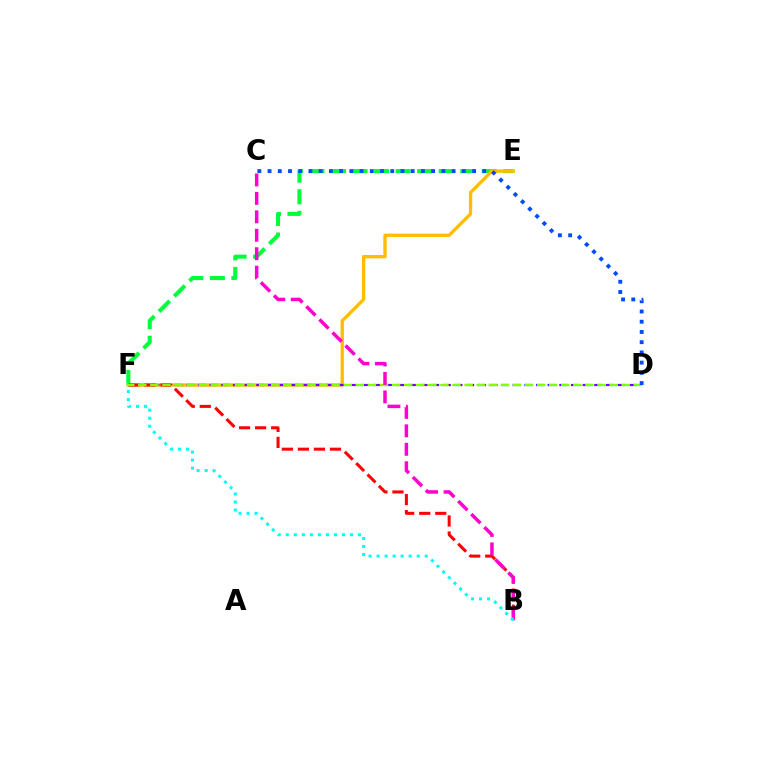{('E', 'F'): [{'color': '#00ff39', 'line_style': 'dashed', 'thickness': 2.93}, {'color': '#ffbd00', 'line_style': 'solid', 'thickness': 2.4}], ('D', 'F'): [{'color': '#7200ff', 'line_style': 'dashed', 'thickness': 1.58}, {'color': '#84ff00', 'line_style': 'dashed', 'thickness': 1.64}], ('B', 'F'): [{'color': '#ff0000', 'line_style': 'dashed', 'thickness': 2.18}, {'color': '#00fff6', 'line_style': 'dotted', 'thickness': 2.18}], ('B', 'C'): [{'color': '#ff00cf', 'line_style': 'dashed', 'thickness': 2.51}], ('C', 'D'): [{'color': '#004bff', 'line_style': 'dotted', 'thickness': 2.78}]}